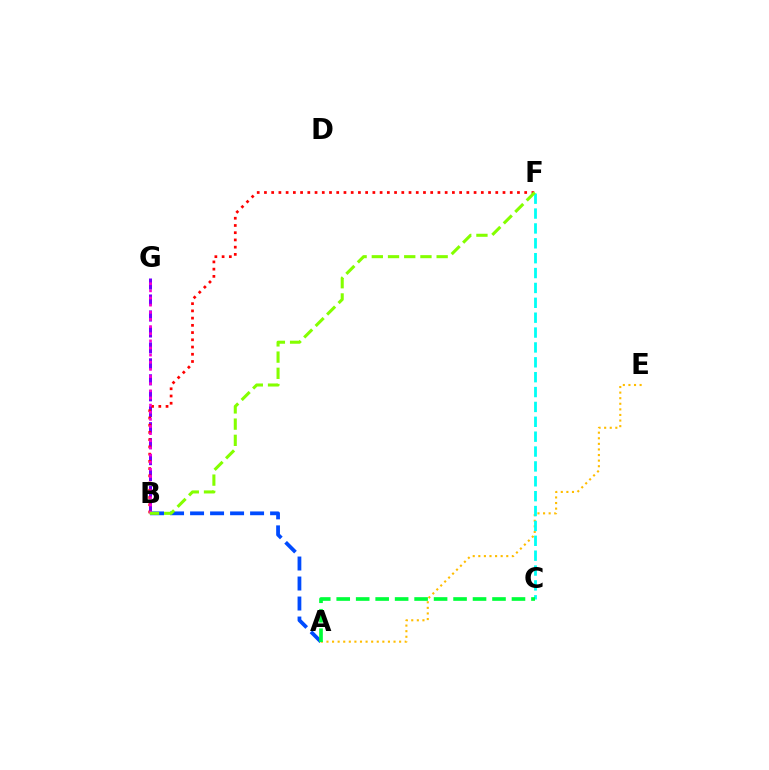{('B', 'G'): [{'color': '#7200ff', 'line_style': 'dashed', 'thickness': 2.17}, {'color': '#ff00cf', 'line_style': 'dotted', 'thickness': 1.94}], ('A', 'B'): [{'color': '#004bff', 'line_style': 'dashed', 'thickness': 2.72}], ('A', 'E'): [{'color': '#ffbd00', 'line_style': 'dotted', 'thickness': 1.52}], ('C', 'F'): [{'color': '#00fff6', 'line_style': 'dashed', 'thickness': 2.02}], ('B', 'F'): [{'color': '#ff0000', 'line_style': 'dotted', 'thickness': 1.96}, {'color': '#84ff00', 'line_style': 'dashed', 'thickness': 2.2}], ('A', 'C'): [{'color': '#00ff39', 'line_style': 'dashed', 'thickness': 2.65}]}